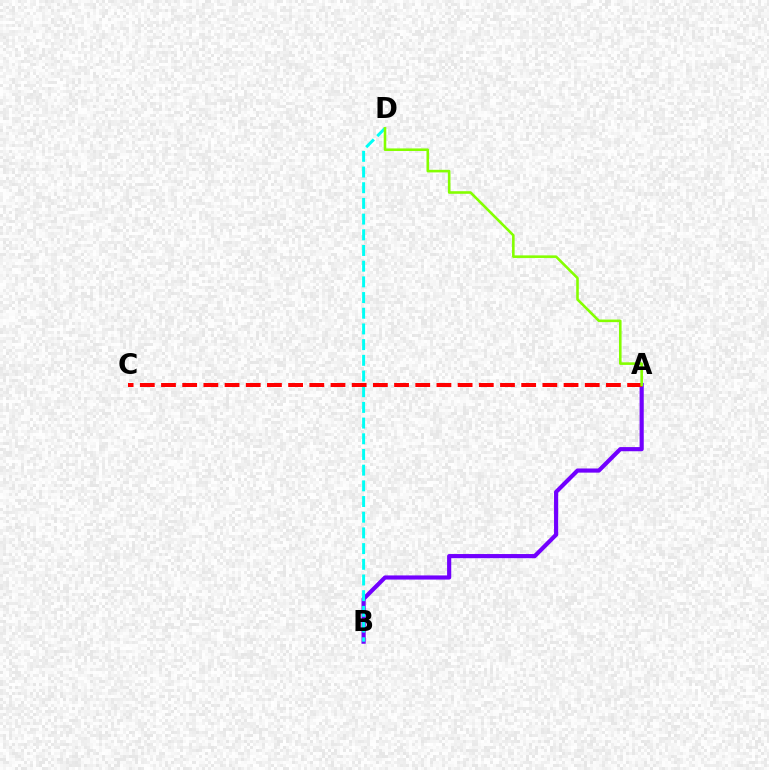{('A', 'B'): [{'color': '#7200ff', 'line_style': 'solid', 'thickness': 2.99}], ('B', 'D'): [{'color': '#00fff6', 'line_style': 'dashed', 'thickness': 2.13}], ('A', 'C'): [{'color': '#ff0000', 'line_style': 'dashed', 'thickness': 2.88}], ('A', 'D'): [{'color': '#84ff00', 'line_style': 'solid', 'thickness': 1.86}]}